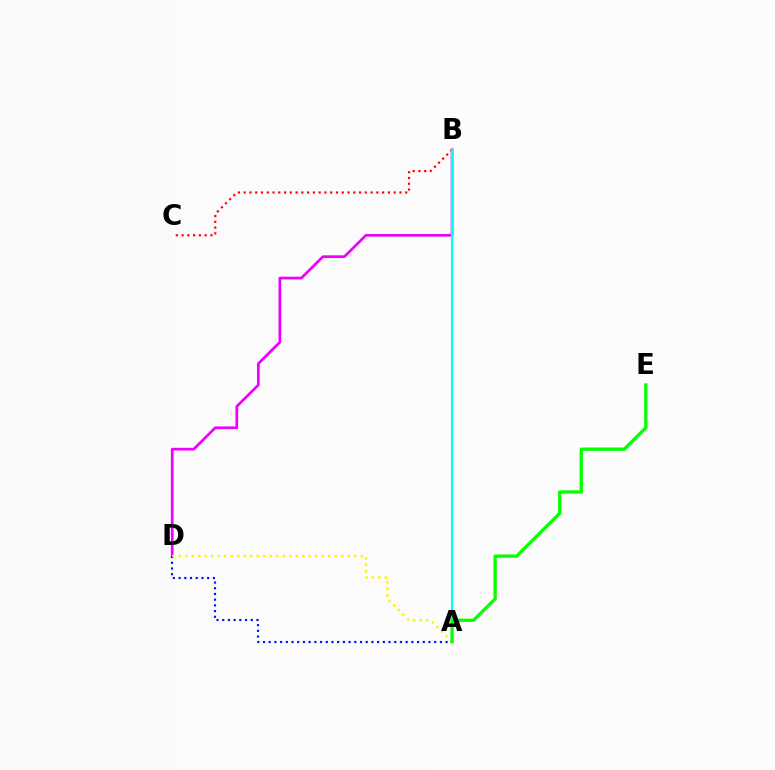{('B', 'D'): [{'color': '#ee00ff', 'line_style': 'solid', 'thickness': 1.96}], ('B', 'C'): [{'color': '#ff0000', 'line_style': 'dotted', 'thickness': 1.57}], ('A', 'D'): [{'color': '#0010ff', 'line_style': 'dotted', 'thickness': 1.55}, {'color': '#fcf500', 'line_style': 'dotted', 'thickness': 1.77}], ('A', 'B'): [{'color': '#00fff6', 'line_style': 'solid', 'thickness': 1.56}], ('A', 'E'): [{'color': '#08ff00', 'line_style': 'solid', 'thickness': 2.38}]}